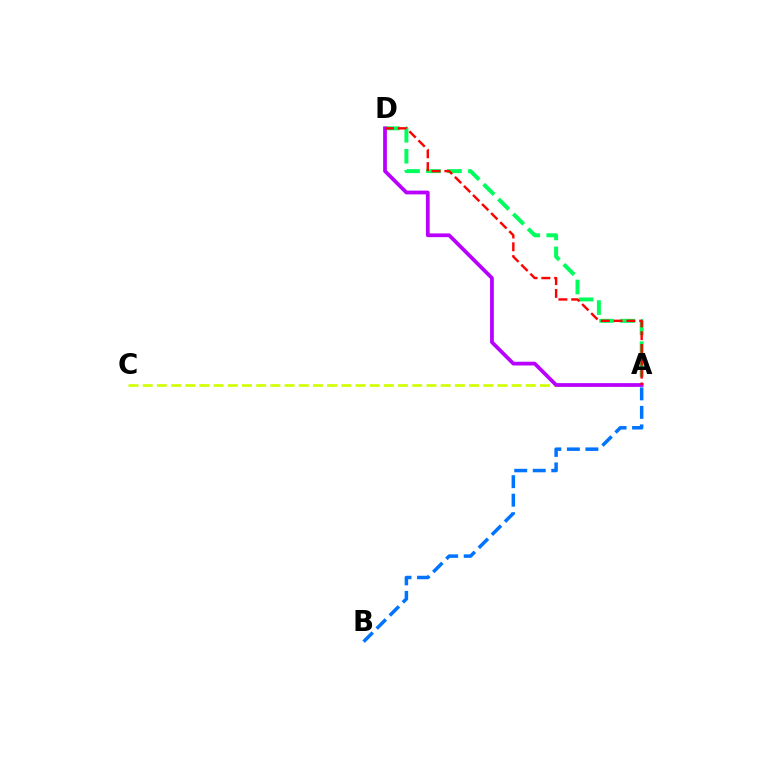{('A', 'B'): [{'color': '#0074ff', 'line_style': 'dashed', 'thickness': 2.51}], ('A', 'D'): [{'color': '#00ff5c', 'line_style': 'dashed', 'thickness': 2.85}, {'color': '#b900ff', 'line_style': 'solid', 'thickness': 2.7}, {'color': '#ff0000', 'line_style': 'dashed', 'thickness': 1.74}], ('A', 'C'): [{'color': '#d1ff00', 'line_style': 'dashed', 'thickness': 1.93}]}